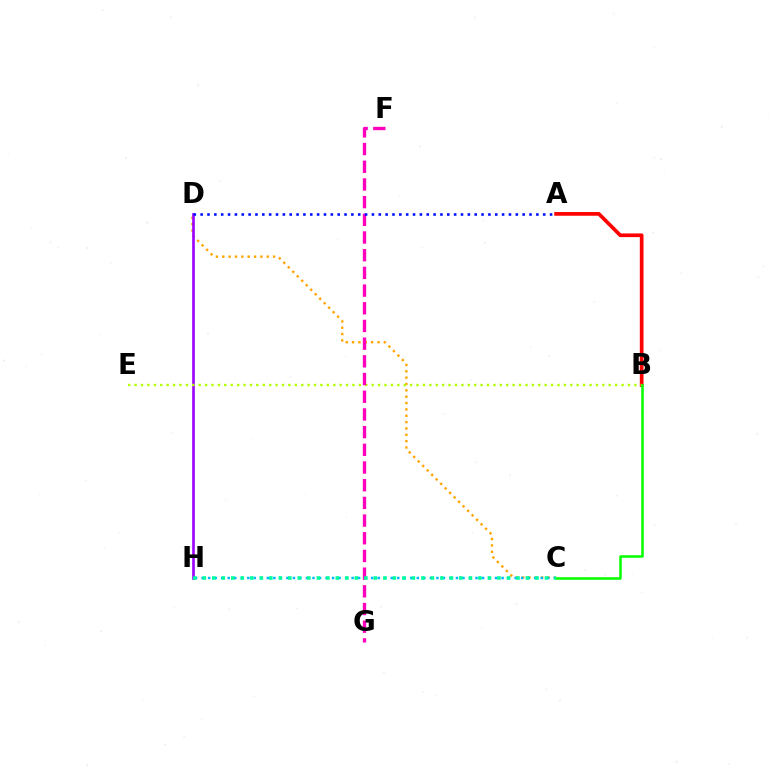{('C', 'D'): [{'color': '#ffa500', 'line_style': 'dotted', 'thickness': 1.73}], ('D', 'H'): [{'color': '#9b00ff', 'line_style': 'solid', 'thickness': 1.89}], ('C', 'H'): [{'color': '#00b5ff', 'line_style': 'dotted', 'thickness': 1.77}, {'color': '#00ff9d', 'line_style': 'dotted', 'thickness': 2.58}], ('A', 'B'): [{'color': '#ff0000', 'line_style': 'solid', 'thickness': 2.66}], ('B', 'E'): [{'color': '#b3ff00', 'line_style': 'dotted', 'thickness': 1.74}], ('F', 'G'): [{'color': '#ff00bd', 'line_style': 'dashed', 'thickness': 2.4}], ('B', 'C'): [{'color': '#08ff00', 'line_style': 'solid', 'thickness': 1.84}], ('A', 'D'): [{'color': '#0010ff', 'line_style': 'dotted', 'thickness': 1.86}]}